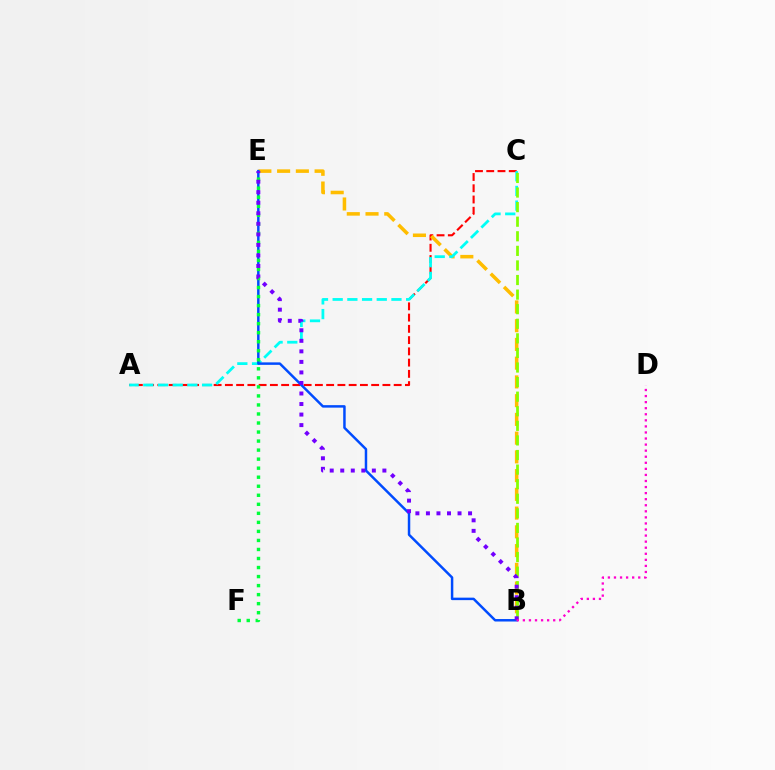{('A', 'C'): [{'color': '#ff0000', 'line_style': 'dashed', 'thickness': 1.53}, {'color': '#00fff6', 'line_style': 'dashed', 'thickness': 2.0}], ('B', 'E'): [{'color': '#ffbd00', 'line_style': 'dashed', 'thickness': 2.55}, {'color': '#004bff', 'line_style': 'solid', 'thickness': 1.78}, {'color': '#7200ff', 'line_style': 'dotted', 'thickness': 2.86}], ('B', 'C'): [{'color': '#84ff00', 'line_style': 'dashed', 'thickness': 1.98}], ('E', 'F'): [{'color': '#00ff39', 'line_style': 'dotted', 'thickness': 2.45}], ('B', 'D'): [{'color': '#ff00cf', 'line_style': 'dotted', 'thickness': 1.65}]}